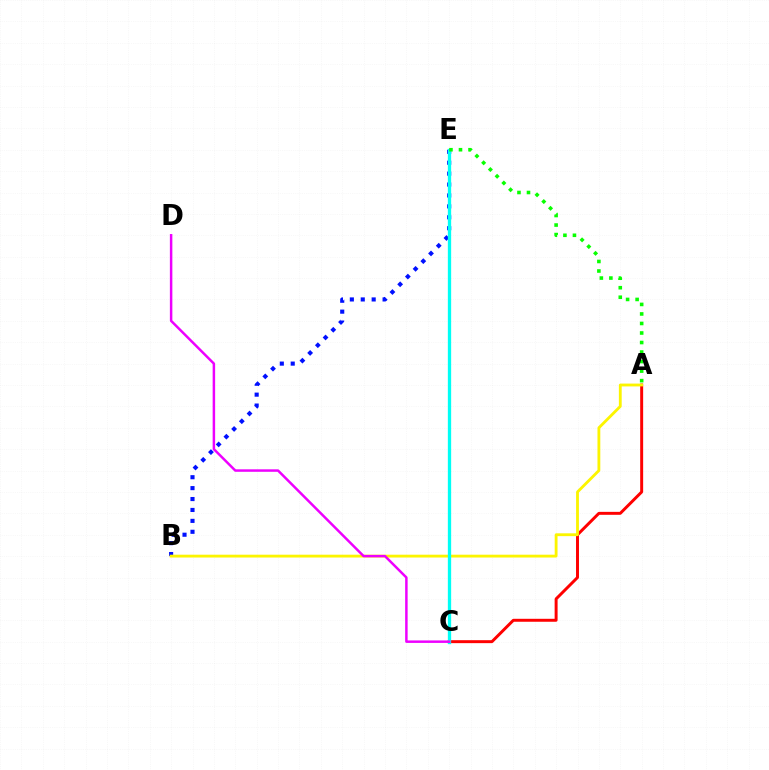{('A', 'C'): [{'color': '#ff0000', 'line_style': 'solid', 'thickness': 2.13}], ('B', 'E'): [{'color': '#0010ff', 'line_style': 'dotted', 'thickness': 2.97}], ('A', 'B'): [{'color': '#fcf500', 'line_style': 'solid', 'thickness': 2.03}], ('C', 'E'): [{'color': '#00fff6', 'line_style': 'solid', 'thickness': 2.38}], ('A', 'E'): [{'color': '#08ff00', 'line_style': 'dotted', 'thickness': 2.59}], ('C', 'D'): [{'color': '#ee00ff', 'line_style': 'solid', 'thickness': 1.79}]}